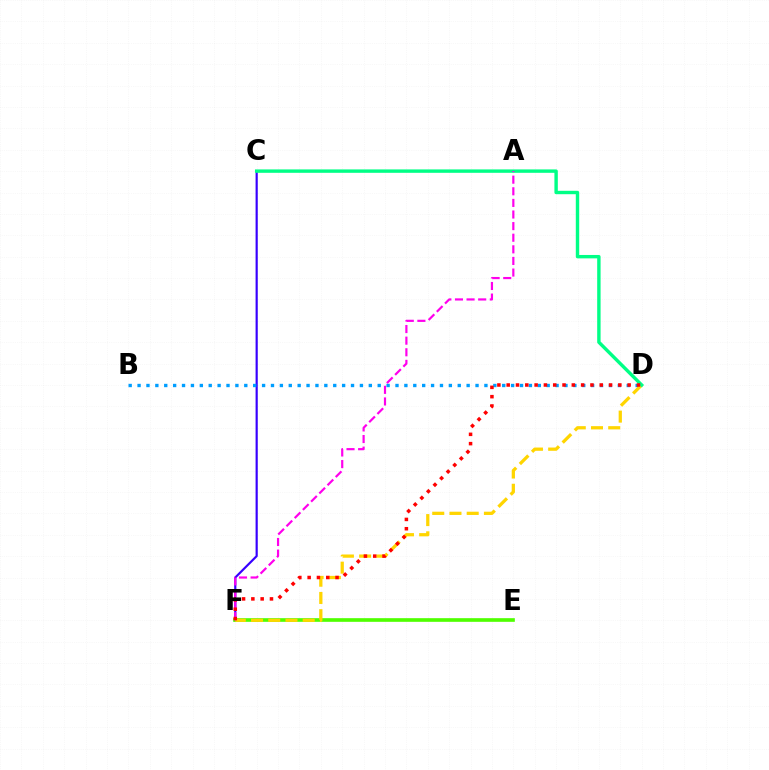{('C', 'F'): [{'color': '#3700ff', 'line_style': 'solid', 'thickness': 1.57}], ('E', 'F'): [{'color': '#4fff00', 'line_style': 'solid', 'thickness': 2.63}], ('B', 'D'): [{'color': '#009eff', 'line_style': 'dotted', 'thickness': 2.42}], ('D', 'F'): [{'color': '#ffd500', 'line_style': 'dashed', 'thickness': 2.34}, {'color': '#ff0000', 'line_style': 'dotted', 'thickness': 2.53}], ('C', 'D'): [{'color': '#00ff86', 'line_style': 'solid', 'thickness': 2.45}], ('A', 'F'): [{'color': '#ff00ed', 'line_style': 'dashed', 'thickness': 1.58}]}